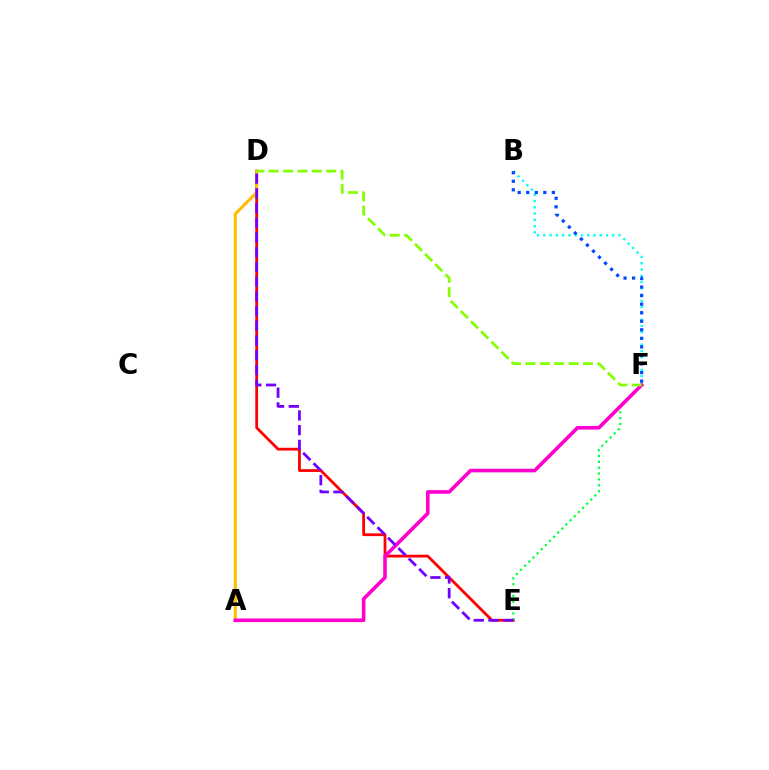{('D', 'E'): [{'color': '#ff0000', 'line_style': 'solid', 'thickness': 2.01}, {'color': '#7200ff', 'line_style': 'dashed', 'thickness': 2.0}], ('E', 'F'): [{'color': '#00ff39', 'line_style': 'dotted', 'thickness': 1.59}], ('B', 'F'): [{'color': '#00fff6', 'line_style': 'dotted', 'thickness': 1.7}, {'color': '#004bff', 'line_style': 'dotted', 'thickness': 2.32}], ('A', 'D'): [{'color': '#ffbd00', 'line_style': 'solid', 'thickness': 2.2}], ('A', 'F'): [{'color': '#ff00cf', 'line_style': 'solid', 'thickness': 2.6}], ('D', 'F'): [{'color': '#84ff00', 'line_style': 'dashed', 'thickness': 1.95}]}